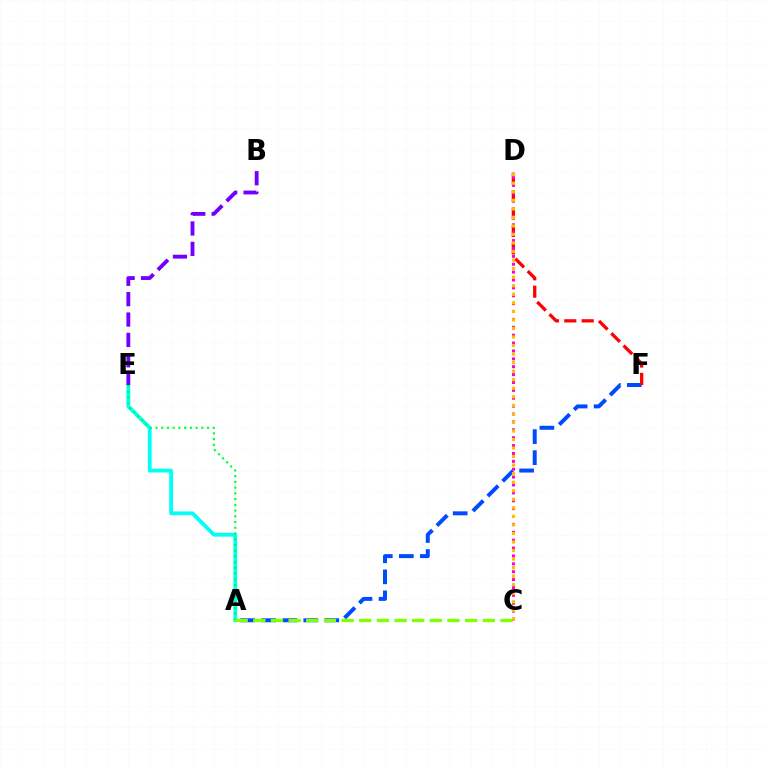{('A', 'F'): [{'color': '#004bff', 'line_style': 'dashed', 'thickness': 2.86}], ('D', 'F'): [{'color': '#ff0000', 'line_style': 'dashed', 'thickness': 2.36}], ('A', 'E'): [{'color': '#00fff6', 'line_style': 'solid', 'thickness': 2.74}, {'color': '#00ff39', 'line_style': 'dotted', 'thickness': 1.56}], ('A', 'C'): [{'color': '#84ff00', 'line_style': 'dashed', 'thickness': 2.4}], ('B', 'E'): [{'color': '#7200ff', 'line_style': 'dashed', 'thickness': 2.77}], ('C', 'D'): [{'color': '#ff00cf', 'line_style': 'dotted', 'thickness': 2.14}, {'color': '#ffbd00', 'line_style': 'dotted', 'thickness': 2.32}]}